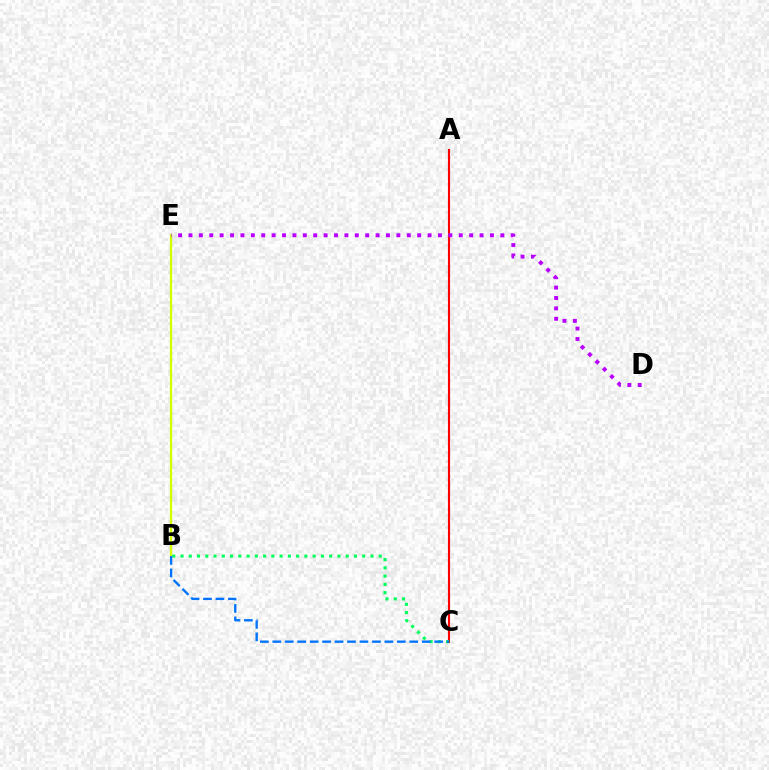{('A', 'C'): [{'color': '#ff0000', 'line_style': 'solid', 'thickness': 1.53}], ('B', 'E'): [{'color': '#d1ff00', 'line_style': 'solid', 'thickness': 1.65}], ('D', 'E'): [{'color': '#b900ff', 'line_style': 'dotted', 'thickness': 2.82}], ('B', 'C'): [{'color': '#00ff5c', 'line_style': 'dotted', 'thickness': 2.24}, {'color': '#0074ff', 'line_style': 'dashed', 'thickness': 1.69}]}